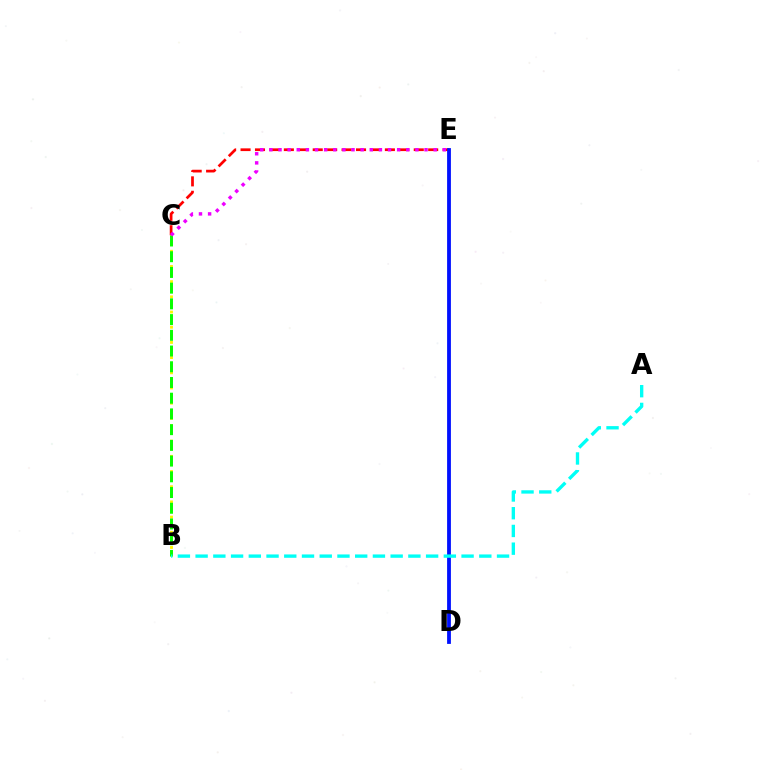{('B', 'C'): [{'color': '#fcf500', 'line_style': 'dotted', 'thickness': 2.06}, {'color': '#08ff00', 'line_style': 'dashed', 'thickness': 2.14}], ('C', 'E'): [{'color': '#ff0000', 'line_style': 'dashed', 'thickness': 1.96}, {'color': '#ee00ff', 'line_style': 'dotted', 'thickness': 2.48}], ('D', 'E'): [{'color': '#0010ff', 'line_style': 'solid', 'thickness': 2.74}], ('A', 'B'): [{'color': '#00fff6', 'line_style': 'dashed', 'thickness': 2.41}]}